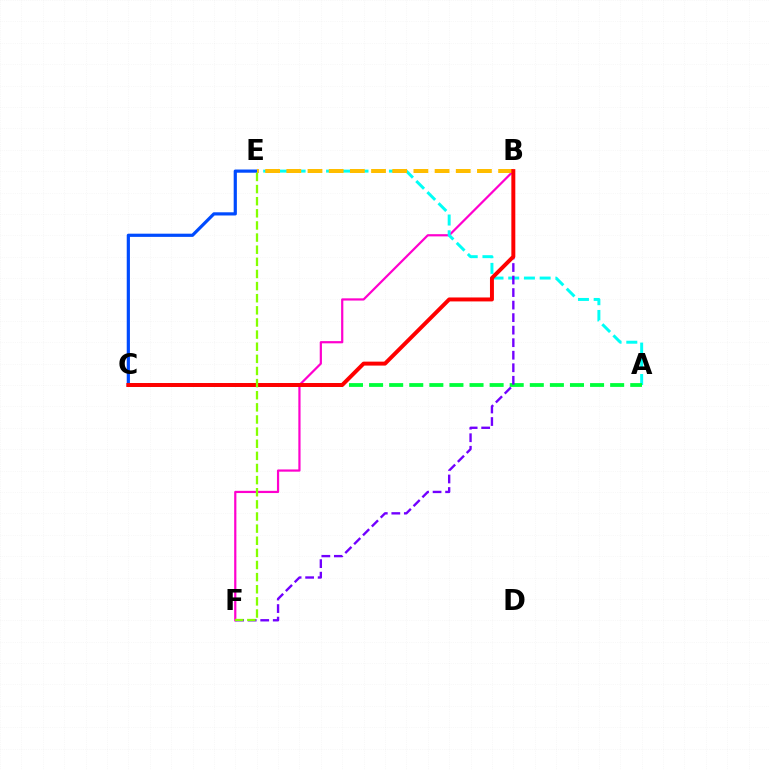{('B', 'F'): [{'color': '#ff00cf', 'line_style': 'solid', 'thickness': 1.59}, {'color': '#7200ff', 'line_style': 'dashed', 'thickness': 1.7}], ('A', 'E'): [{'color': '#00fff6', 'line_style': 'dashed', 'thickness': 2.14}], ('C', 'E'): [{'color': '#004bff', 'line_style': 'solid', 'thickness': 2.3}], ('A', 'C'): [{'color': '#00ff39', 'line_style': 'dashed', 'thickness': 2.73}], ('B', 'E'): [{'color': '#ffbd00', 'line_style': 'dashed', 'thickness': 2.88}], ('B', 'C'): [{'color': '#ff0000', 'line_style': 'solid', 'thickness': 2.85}], ('E', 'F'): [{'color': '#84ff00', 'line_style': 'dashed', 'thickness': 1.65}]}